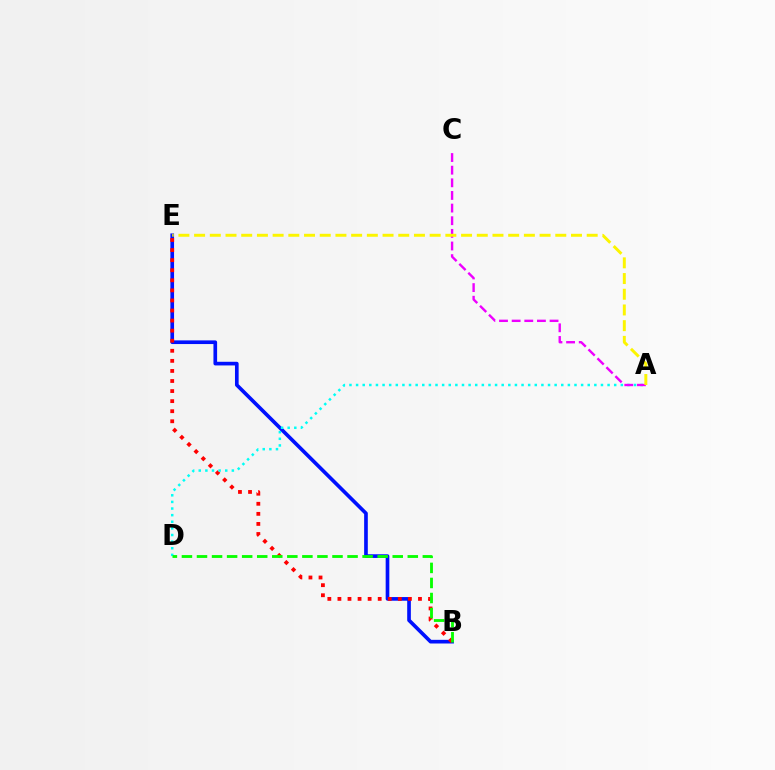{('B', 'E'): [{'color': '#0010ff', 'line_style': 'solid', 'thickness': 2.64}, {'color': '#ff0000', 'line_style': 'dotted', 'thickness': 2.74}], ('A', 'D'): [{'color': '#00fff6', 'line_style': 'dotted', 'thickness': 1.8}], ('A', 'C'): [{'color': '#ee00ff', 'line_style': 'dashed', 'thickness': 1.72}], ('B', 'D'): [{'color': '#08ff00', 'line_style': 'dashed', 'thickness': 2.05}], ('A', 'E'): [{'color': '#fcf500', 'line_style': 'dashed', 'thickness': 2.13}]}